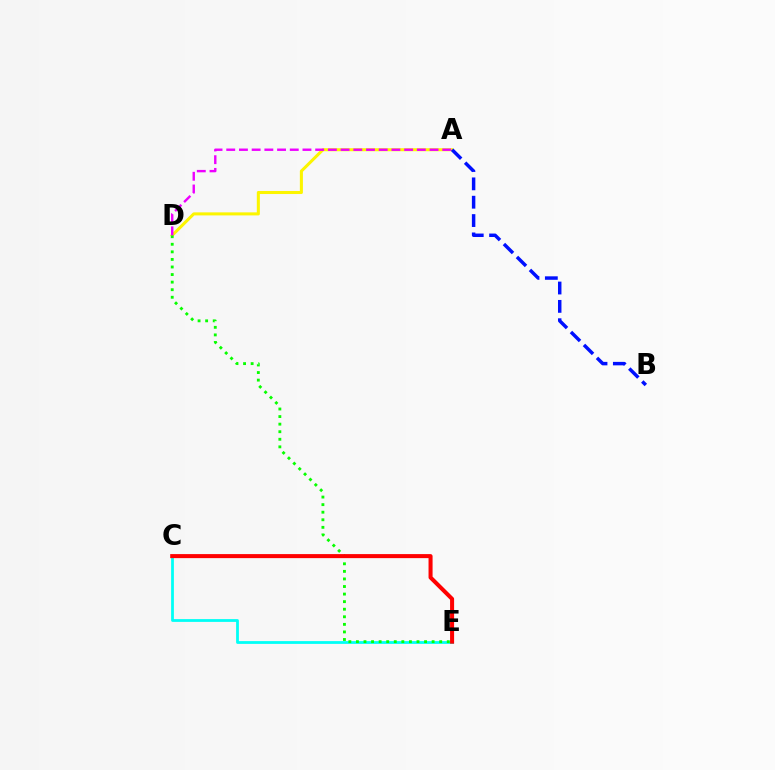{('A', 'D'): [{'color': '#fcf500', 'line_style': 'solid', 'thickness': 2.2}, {'color': '#ee00ff', 'line_style': 'dashed', 'thickness': 1.73}], ('C', 'E'): [{'color': '#00fff6', 'line_style': 'solid', 'thickness': 2.0}, {'color': '#ff0000', 'line_style': 'solid', 'thickness': 2.9}], ('D', 'E'): [{'color': '#08ff00', 'line_style': 'dotted', 'thickness': 2.06}], ('A', 'B'): [{'color': '#0010ff', 'line_style': 'dashed', 'thickness': 2.49}]}